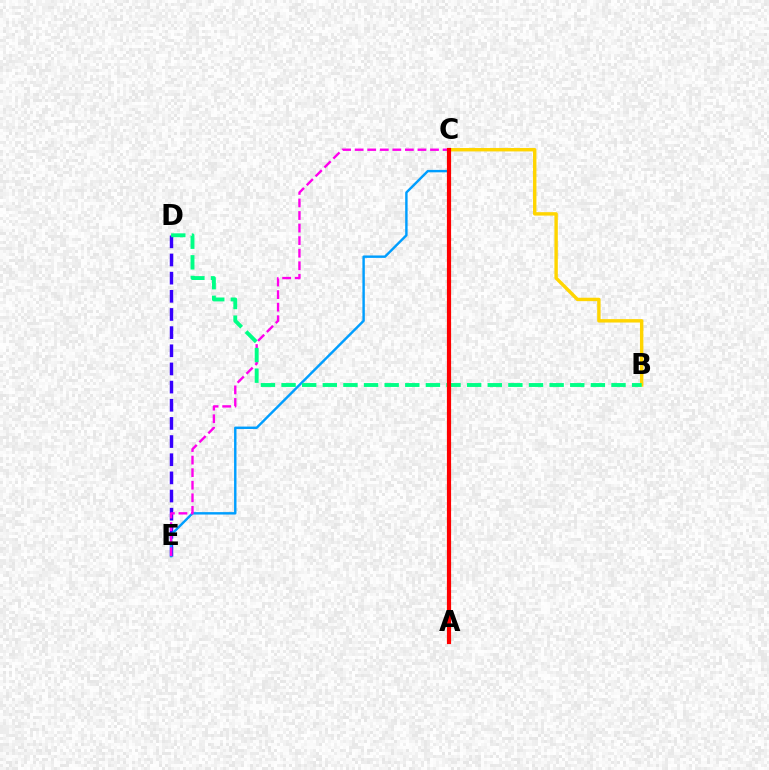{('B', 'C'): [{'color': '#ffd500', 'line_style': 'solid', 'thickness': 2.45}], ('D', 'E'): [{'color': '#3700ff', 'line_style': 'dashed', 'thickness': 2.47}], ('C', 'E'): [{'color': '#009eff', 'line_style': 'solid', 'thickness': 1.74}, {'color': '#ff00ed', 'line_style': 'dashed', 'thickness': 1.71}], ('B', 'D'): [{'color': '#00ff86', 'line_style': 'dashed', 'thickness': 2.8}], ('A', 'C'): [{'color': '#4fff00', 'line_style': 'dotted', 'thickness': 2.96}, {'color': '#ff0000', 'line_style': 'solid', 'thickness': 3.0}]}